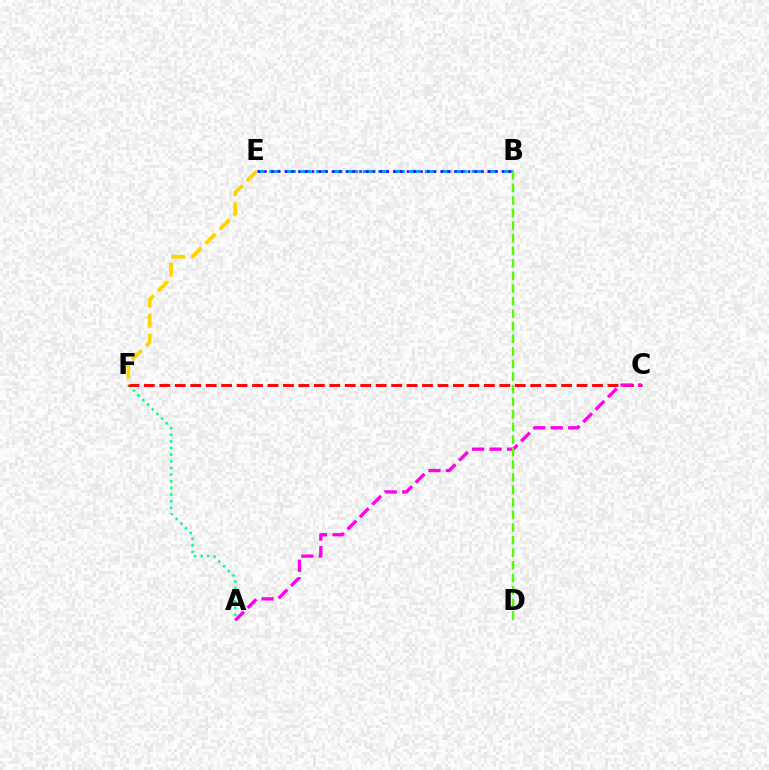{('A', 'F'): [{'color': '#00ff86', 'line_style': 'dotted', 'thickness': 1.8}], ('B', 'E'): [{'color': '#009eff', 'line_style': 'dashed', 'thickness': 2.11}, {'color': '#3700ff', 'line_style': 'dotted', 'thickness': 1.84}], ('C', 'F'): [{'color': '#ff0000', 'line_style': 'dashed', 'thickness': 2.1}], ('A', 'C'): [{'color': '#ff00ed', 'line_style': 'dashed', 'thickness': 2.38}], ('E', 'F'): [{'color': '#ffd500', 'line_style': 'dashed', 'thickness': 2.71}], ('B', 'D'): [{'color': '#4fff00', 'line_style': 'dashed', 'thickness': 1.71}]}